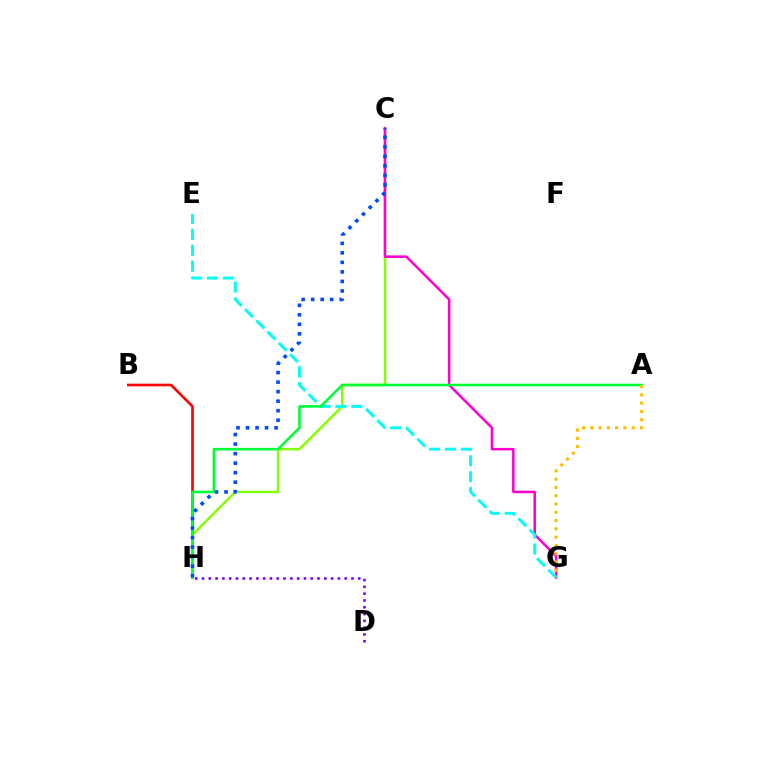{('B', 'H'): [{'color': '#ff0000', 'line_style': 'solid', 'thickness': 1.9}], ('C', 'H'): [{'color': '#84ff00', 'line_style': 'solid', 'thickness': 1.78}, {'color': '#004bff', 'line_style': 'dotted', 'thickness': 2.59}], ('C', 'G'): [{'color': '#ff00cf', 'line_style': 'solid', 'thickness': 1.83}], ('E', 'G'): [{'color': '#00fff6', 'line_style': 'dashed', 'thickness': 2.16}], ('A', 'H'): [{'color': '#00ff39', 'line_style': 'solid', 'thickness': 1.87}], ('A', 'G'): [{'color': '#ffbd00', 'line_style': 'dotted', 'thickness': 2.25}], ('D', 'H'): [{'color': '#7200ff', 'line_style': 'dotted', 'thickness': 1.85}]}